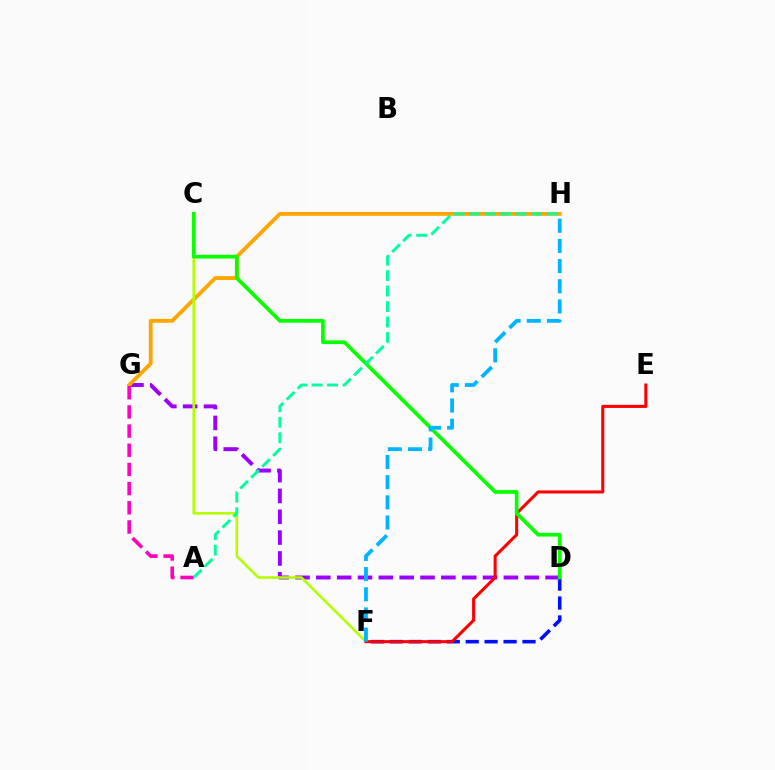{('D', 'G'): [{'color': '#9b00ff', 'line_style': 'dashed', 'thickness': 2.83}], ('G', 'H'): [{'color': '#ffa500', 'line_style': 'solid', 'thickness': 2.75}], ('C', 'F'): [{'color': '#b3ff00', 'line_style': 'solid', 'thickness': 1.86}], ('A', 'G'): [{'color': '#ff00bd', 'line_style': 'dashed', 'thickness': 2.6}], ('D', 'F'): [{'color': '#0010ff', 'line_style': 'dashed', 'thickness': 2.57}], ('E', 'F'): [{'color': '#ff0000', 'line_style': 'solid', 'thickness': 2.21}], ('C', 'D'): [{'color': '#08ff00', 'line_style': 'solid', 'thickness': 2.67}], ('F', 'H'): [{'color': '#00b5ff', 'line_style': 'dashed', 'thickness': 2.74}], ('A', 'H'): [{'color': '#00ff9d', 'line_style': 'dashed', 'thickness': 2.1}]}